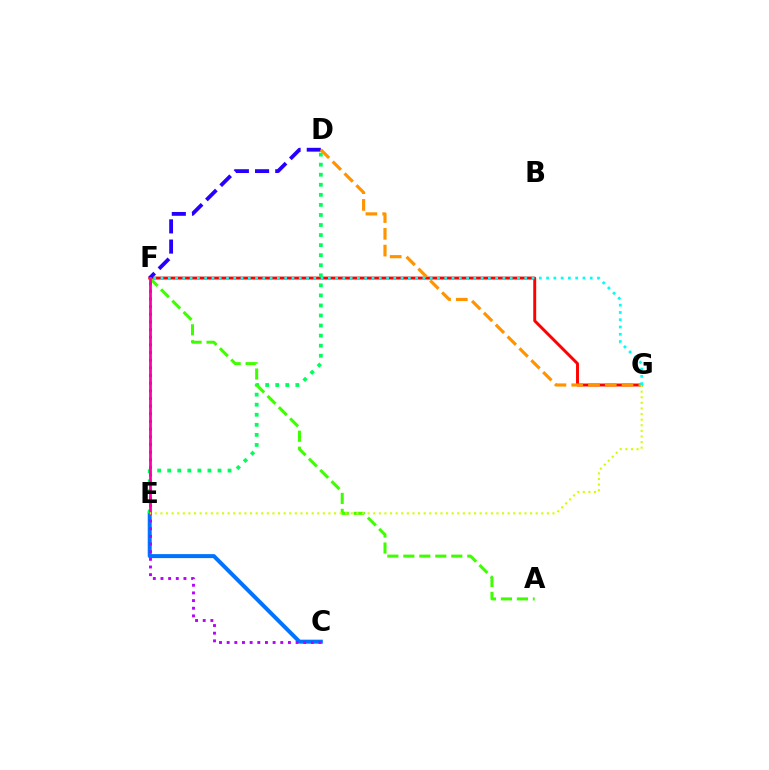{('C', 'E'): [{'color': '#0074ff', 'line_style': 'solid', 'thickness': 2.87}], ('C', 'F'): [{'color': '#b900ff', 'line_style': 'dotted', 'thickness': 2.08}], ('F', 'G'): [{'color': '#ff0000', 'line_style': 'solid', 'thickness': 2.11}, {'color': '#00fff6', 'line_style': 'dotted', 'thickness': 1.98}], ('D', 'F'): [{'color': '#2500ff', 'line_style': 'dashed', 'thickness': 2.74}], ('D', 'E'): [{'color': '#00ff5c', 'line_style': 'dotted', 'thickness': 2.73}], ('A', 'F'): [{'color': '#3dff00', 'line_style': 'dashed', 'thickness': 2.17}], ('E', 'F'): [{'color': '#ff00ac', 'line_style': 'solid', 'thickness': 2.0}], ('D', 'G'): [{'color': '#ff9400', 'line_style': 'dashed', 'thickness': 2.28}], ('E', 'G'): [{'color': '#d1ff00', 'line_style': 'dotted', 'thickness': 1.52}]}